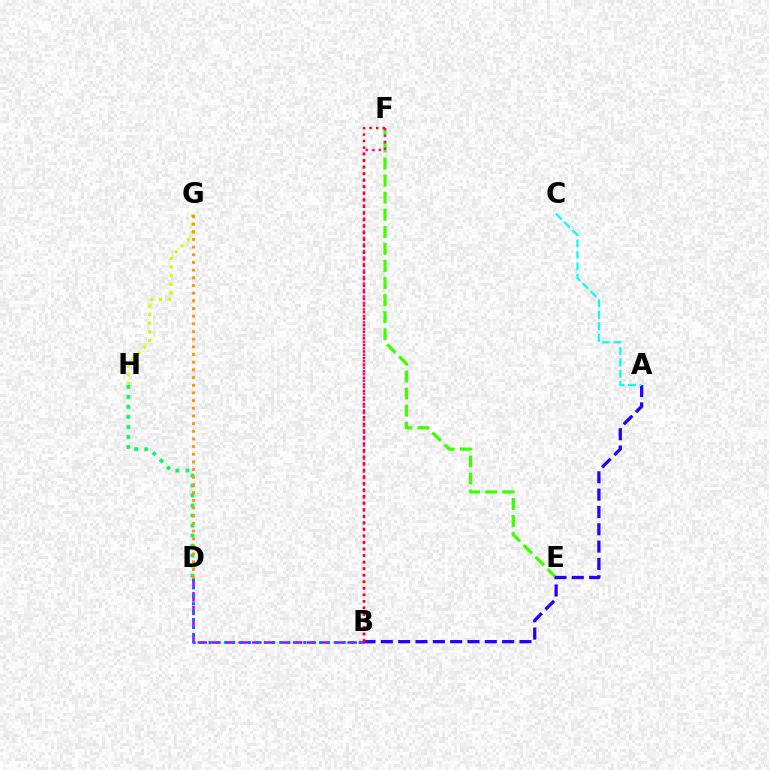{('B', 'D'): [{'color': '#b900ff', 'line_style': 'dashed', 'thickness': 1.85}, {'color': '#0074ff', 'line_style': 'dotted', 'thickness': 2.15}], ('D', 'H'): [{'color': '#00ff5c', 'line_style': 'dotted', 'thickness': 2.72}], ('E', 'F'): [{'color': '#3dff00', 'line_style': 'dashed', 'thickness': 2.32}], ('G', 'H'): [{'color': '#d1ff00', 'line_style': 'dotted', 'thickness': 2.34}], ('A', 'B'): [{'color': '#2500ff', 'line_style': 'dashed', 'thickness': 2.35}], ('A', 'C'): [{'color': '#00fff6', 'line_style': 'dashed', 'thickness': 1.56}], ('B', 'F'): [{'color': '#ff00ac', 'line_style': 'dotted', 'thickness': 1.76}, {'color': '#ff0000', 'line_style': 'dotted', 'thickness': 1.79}], ('D', 'G'): [{'color': '#ff9400', 'line_style': 'dotted', 'thickness': 2.08}]}